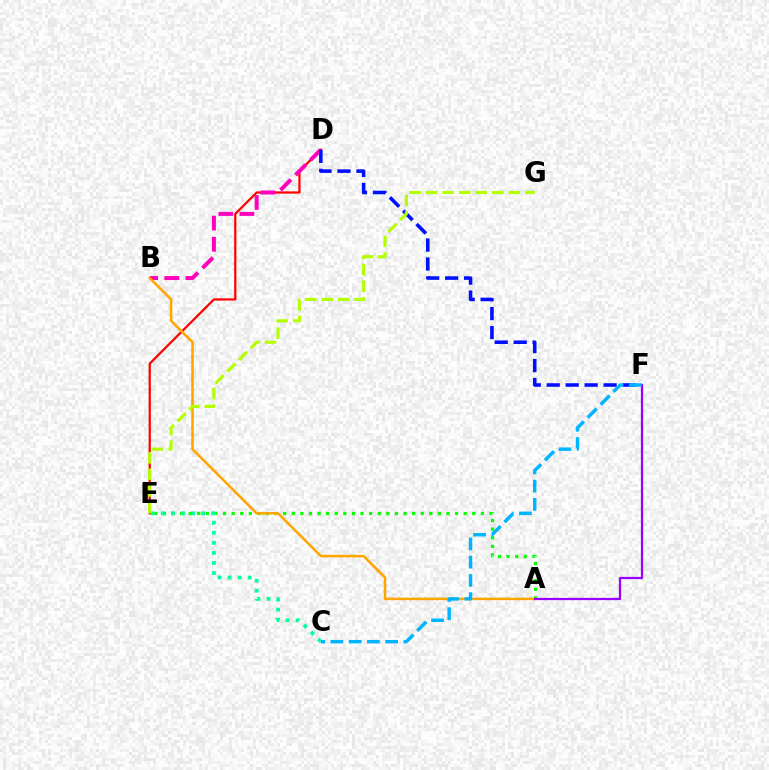{('D', 'E'): [{'color': '#ff0000', 'line_style': 'solid', 'thickness': 1.61}], ('B', 'D'): [{'color': '#ff00bd', 'line_style': 'dashed', 'thickness': 2.87}], ('A', 'E'): [{'color': '#08ff00', 'line_style': 'dotted', 'thickness': 2.34}], ('A', 'B'): [{'color': '#ffa500', 'line_style': 'solid', 'thickness': 1.83}], ('A', 'F'): [{'color': '#9b00ff', 'line_style': 'solid', 'thickness': 1.6}], ('C', 'E'): [{'color': '#00ff9d', 'line_style': 'dotted', 'thickness': 2.74}], ('D', 'F'): [{'color': '#0010ff', 'line_style': 'dashed', 'thickness': 2.58}], ('C', 'F'): [{'color': '#00b5ff', 'line_style': 'dashed', 'thickness': 2.48}], ('E', 'G'): [{'color': '#b3ff00', 'line_style': 'dashed', 'thickness': 2.25}]}